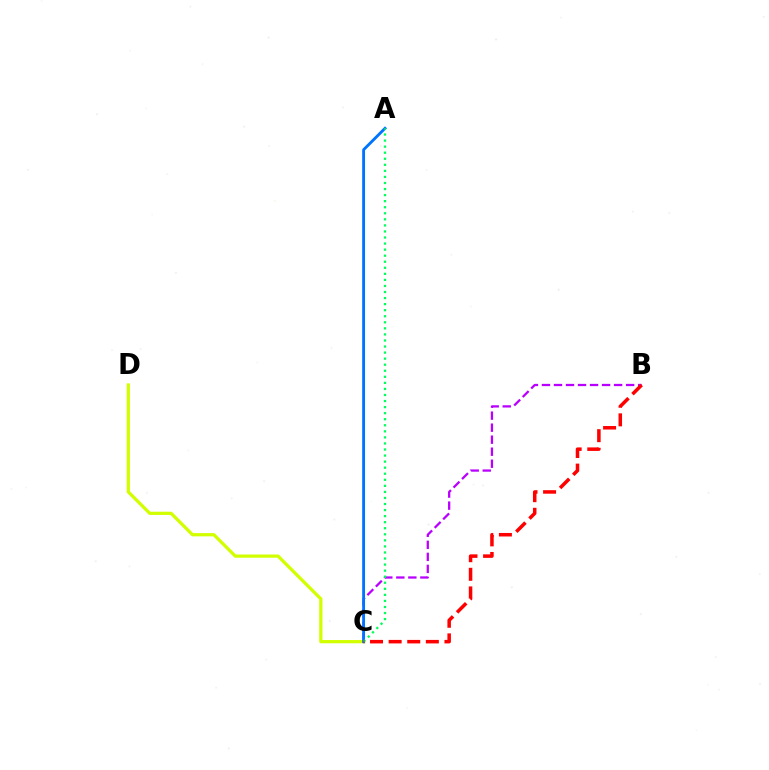{('C', 'D'): [{'color': '#d1ff00', 'line_style': 'solid', 'thickness': 2.33}], ('B', 'C'): [{'color': '#b900ff', 'line_style': 'dashed', 'thickness': 1.63}, {'color': '#ff0000', 'line_style': 'dashed', 'thickness': 2.53}], ('A', 'C'): [{'color': '#0074ff', 'line_style': 'solid', 'thickness': 2.06}, {'color': '#00ff5c', 'line_style': 'dotted', 'thickness': 1.65}]}